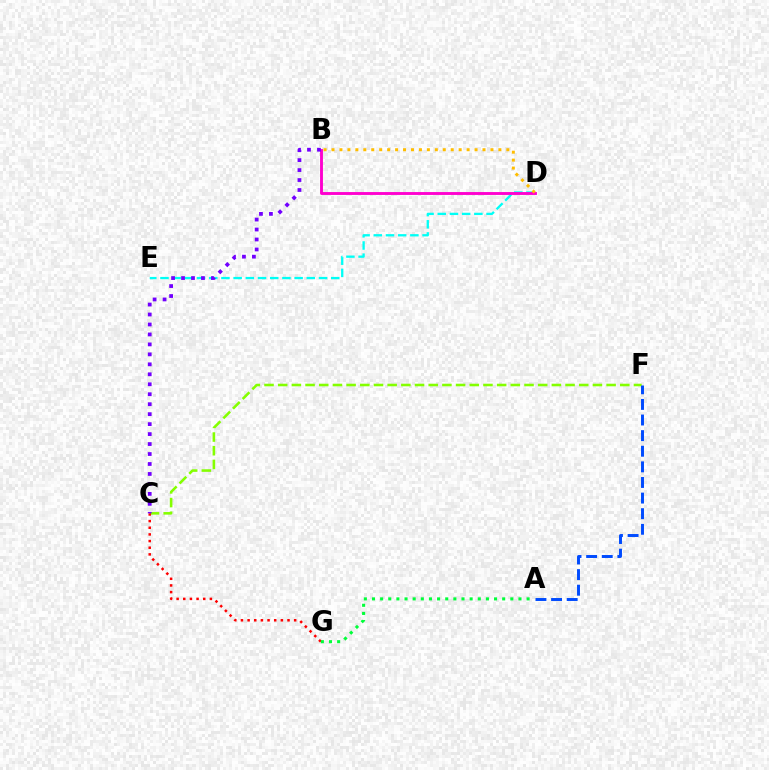{('D', 'E'): [{'color': '#00fff6', 'line_style': 'dashed', 'thickness': 1.66}], ('B', 'D'): [{'color': '#ff00cf', 'line_style': 'solid', 'thickness': 2.07}, {'color': '#ffbd00', 'line_style': 'dotted', 'thickness': 2.16}], ('C', 'F'): [{'color': '#84ff00', 'line_style': 'dashed', 'thickness': 1.86}], ('C', 'G'): [{'color': '#ff0000', 'line_style': 'dotted', 'thickness': 1.81}], ('A', 'F'): [{'color': '#004bff', 'line_style': 'dashed', 'thickness': 2.12}], ('A', 'G'): [{'color': '#00ff39', 'line_style': 'dotted', 'thickness': 2.21}], ('B', 'C'): [{'color': '#7200ff', 'line_style': 'dotted', 'thickness': 2.71}]}